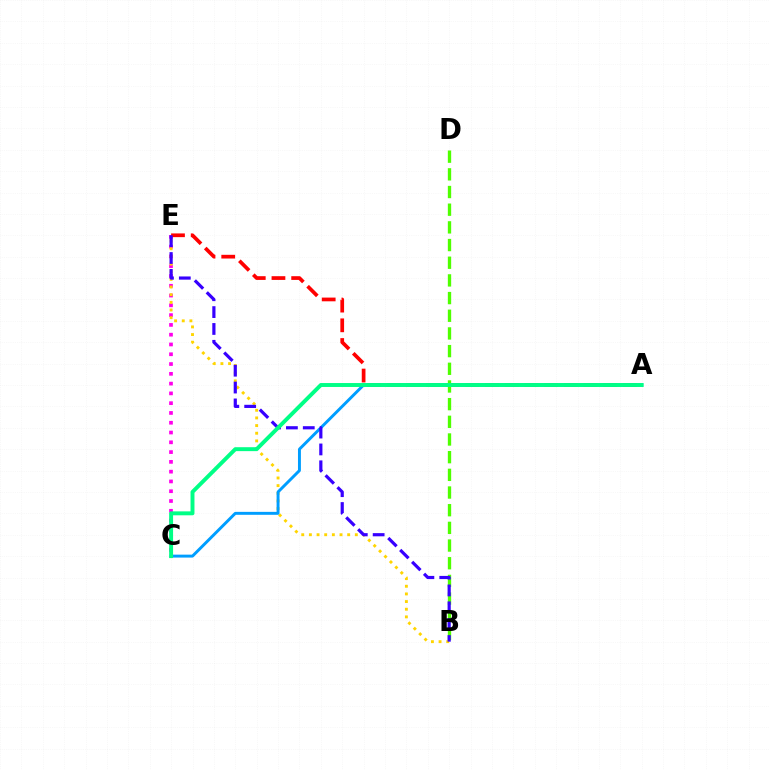{('C', 'E'): [{'color': '#ff00ed', 'line_style': 'dotted', 'thickness': 2.66}], ('B', 'E'): [{'color': '#ffd500', 'line_style': 'dotted', 'thickness': 2.08}, {'color': '#3700ff', 'line_style': 'dashed', 'thickness': 2.29}], ('A', 'E'): [{'color': '#ff0000', 'line_style': 'dashed', 'thickness': 2.68}], ('A', 'C'): [{'color': '#009eff', 'line_style': 'solid', 'thickness': 2.12}, {'color': '#00ff86', 'line_style': 'solid', 'thickness': 2.83}], ('B', 'D'): [{'color': '#4fff00', 'line_style': 'dashed', 'thickness': 2.4}]}